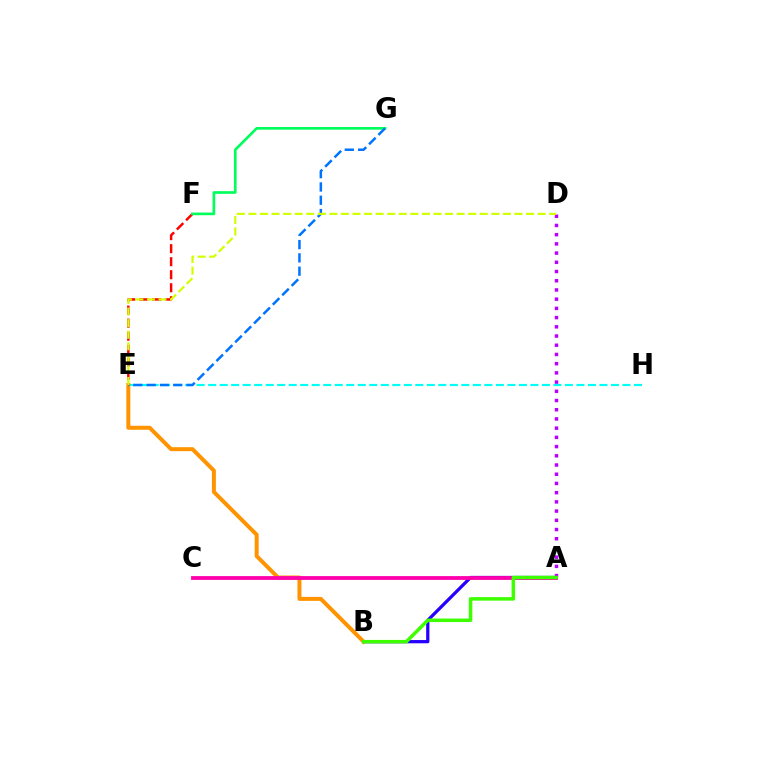{('A', 'B'): [{'color': '#2500ff', 'line_style': 'solid', 'thickness': 2.33}, {'color': '#3dff00', 'line_style': 'solid', 'thickness': 2.52}], ('E', 'H'): [{'color': '#00fff6', 'line_style': 'dashed', 'thickness': 1.56}], ('B', 'E'): [{'color': '#ff9400', 'line_style': 'solid', 'thickness': 2.86}], ('A', 'D'): [{'color': '#b900ff', 'line_style': 'dotted', 'thickness': 2.5}], ('E', 'F'): [{'color': '#ff0000', 'line_style': 'dashed', 'thickness': 1.77}], ('F', 'G'): [{'color': '#00ff5c', 'line_style': 'solid', 'thickness': 1.92}], ('A', 'C'): [{'color': '#ff00ac', 'line_style': 'solid', 'thickness': 2.75}], ('E', 'G'): [{'color': '#0074ff', 'line_style': 'dashed', 'thickness': 1.81}], ('D', 'E'): [{'color': '#d1ff00', 'line_style': 'dashed', 'thickness': 1.57}]}